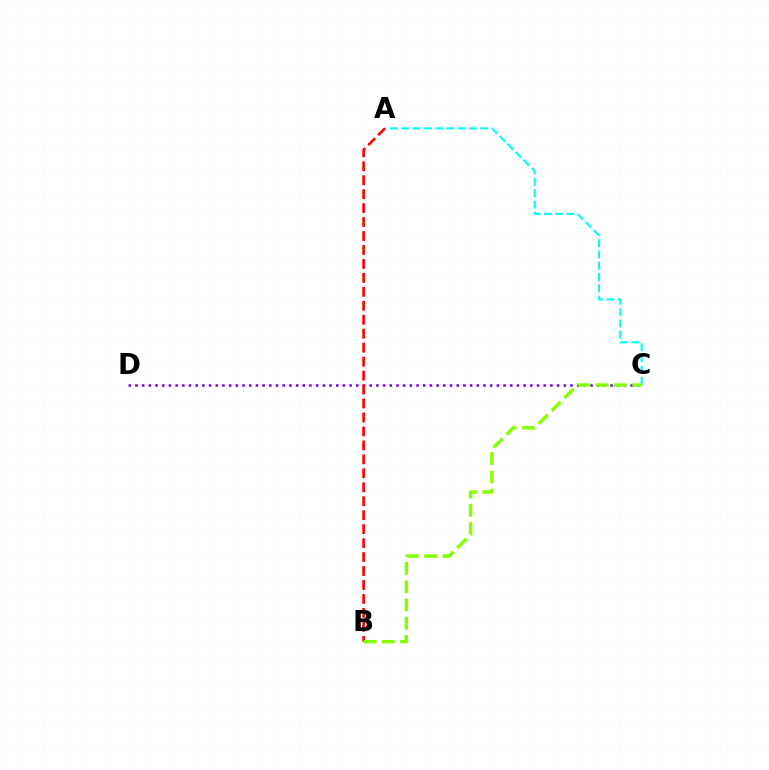{('A', 'C'): [{'color': '#00fff6', 'line_style': 'dashed', 'thickness': 1.53}], ('C', 'D'): [{'color': '#7200ff', 'line_style': 'dotted', 'thickness': 1.82}], ('A', 'B'): [{'color': '#ff0000', 'line_style': 'dashed', 'thickness': 1.9}], ('B', 'C'): [{'color': '#84ff00', 'line_style': 'dashed', 'thickness': 2.48}]}